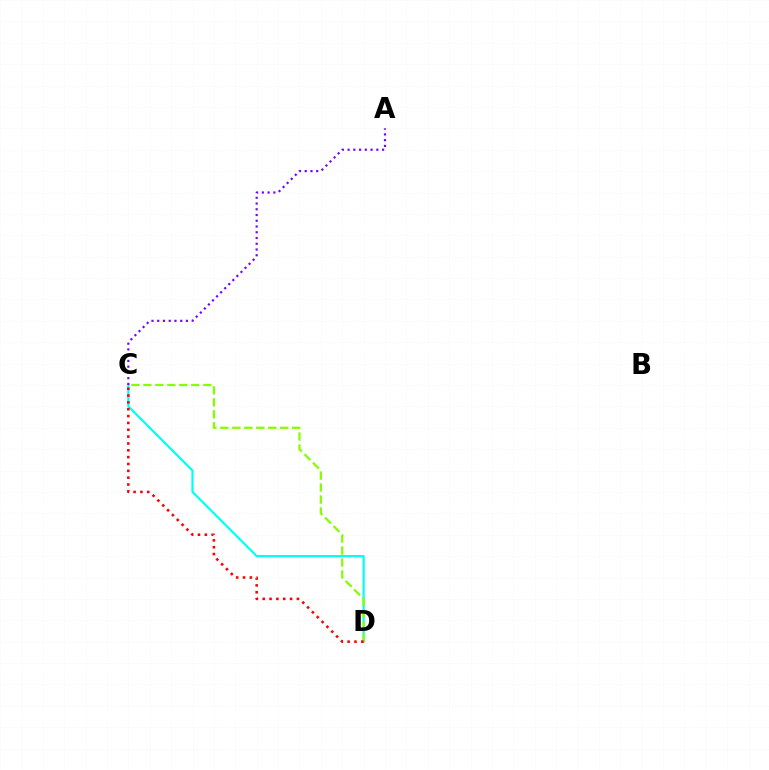{('C', 'D'): [{'color': '#00fff6', 'line_style': 'solid', 'thickness': 1.58}, {'color': '#84ff00', 'line_style': 'dashed', 'thickness': 1.63}, {'color': '#ff0000', 'line_style': 'dotted', 'thickness': 1.86}], ('A', 'C'): [{'color': '#7200ff', 'line_style': 'dotted', 'thickness': 1.56}]}